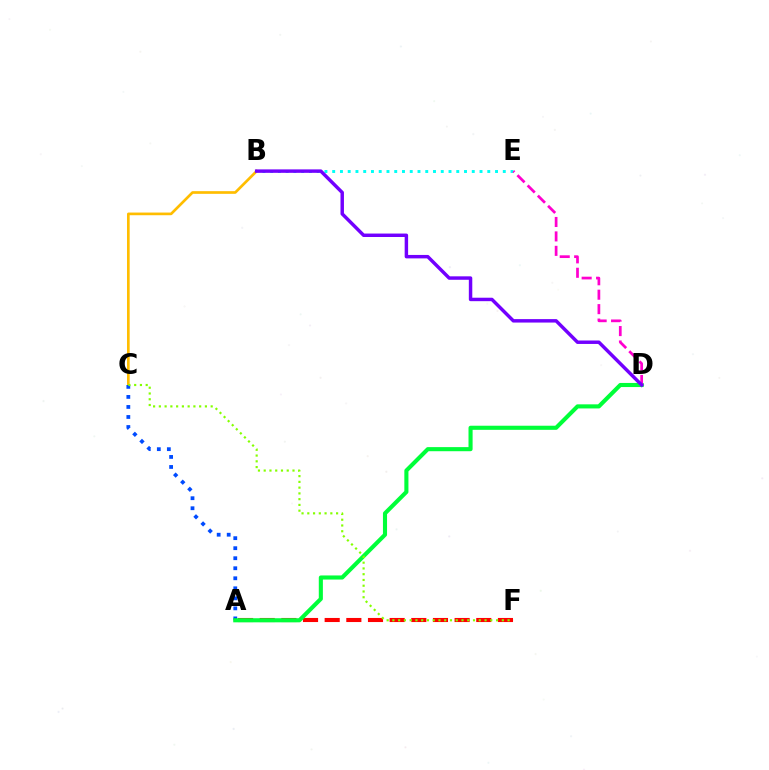{('B', 'C'): [{'color': '#ffbd00', 'line_style': 'solid', 'thickness': 1.92}], ('A', 'C'): [{'color': '#004bff', 'line_style': 'dotted', 'thickness': 2.72}], ('B', 'E'): [{'color': '#00fff6', 'line_style': 'dotted', 'thickness': 2.11}], ('A', 'F'): [{'color': '#ff0000', 'line_style': 'dashed', 'thickness': 2.94}], ('A', 'D'): [{'color': '#00ff39', 'line_style': 'solid', 'thickness': 2.95}], ('C', 'F'): [{'color': '#84ff00', 'line_style': 'dotted', 'thickness': 1.56}], ('D', 'E'): [{'color': '#ff00cf', 'line_style': 'dashed', 'thickness': 1.96}], ('B', 'D'): [{'color': '#7200ff', 'line_style': 'solid', 'thickness': 2.49}]}